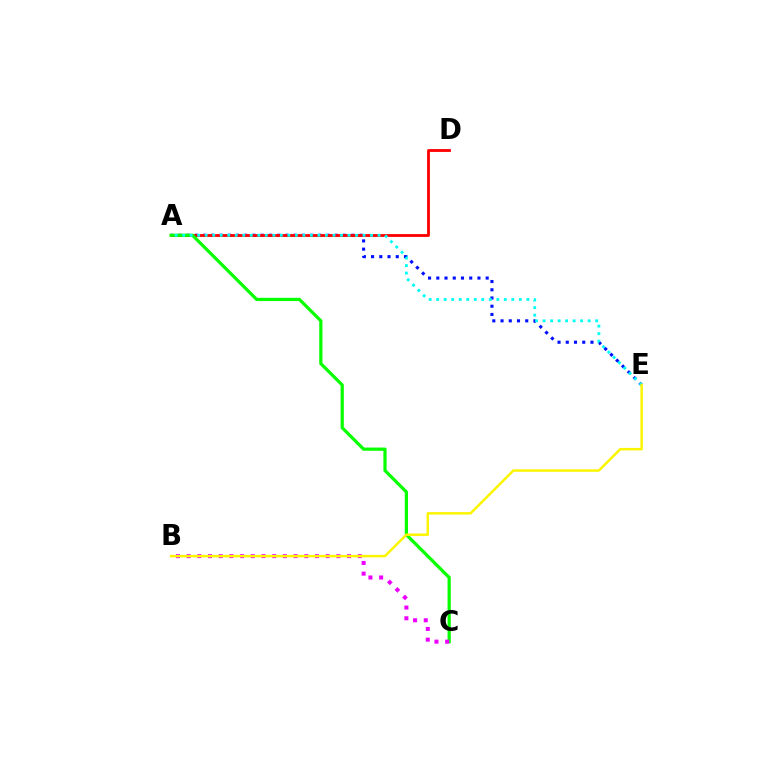{('A', 'E'): [{'color': '#0010ff', 'line_style': 'dotted', 'thickness': 2.24}, {'color': '#00fff6', 'line_style': 'dotted', 'thickness': 2.04}], ('A', 'D'): [{'color': '#ff0000', 'line_style': 'solid', 'thickness': 2.03}], ('A', 'C'): [{'color': '#08ff00', 'line_style': 'solid', 'thickness': 2.32}], ('B', 'C'): [{'color': '#ee00ff', 'line_style': 'dotted', 'thickness': 2.91}], ('B', 'E'): [{'color': '#fcf500', 'line_style': 'solid', 'thickness': 1.78}]}